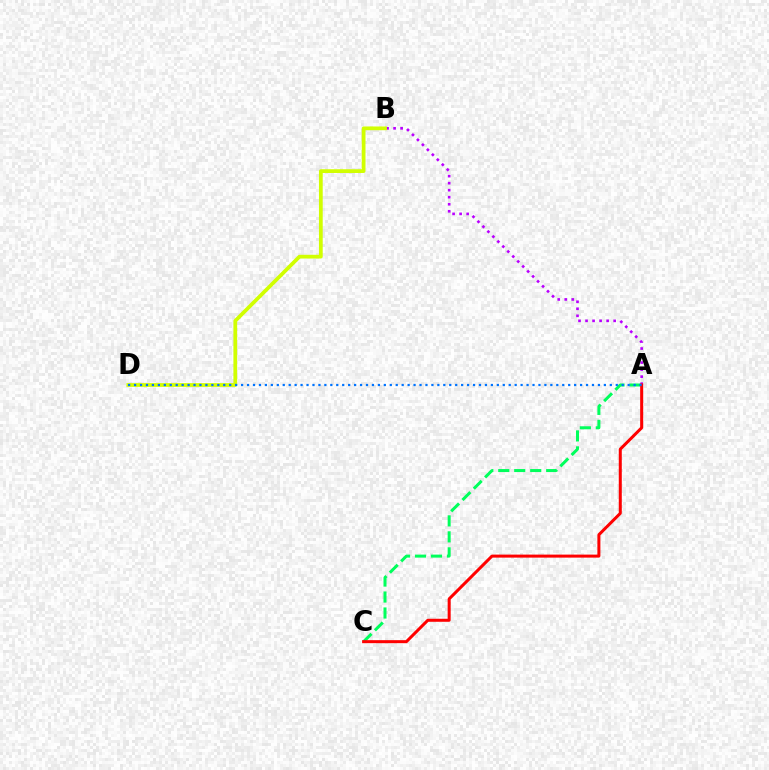{('A', 'B'): [{'color': '#b900ff', 'line_style': 'dotted', 'thickness': 1.91}], ('A', 'C'): [{'color': '#00ff5c', 'line_style': 'dashed', 'thickness': 2.17}, {'color': '#ff0000', 'line_style': 'solid', 'thickness': 2.17}], ('B', 'D'): [{'color': '#d1ff00', 'line_style': 'solid', 'thickness': 2.7}], ('A', 'D'): [{'color': '#0074ff', 'line_style': 'dotted', 'thickness': 1.62}]}